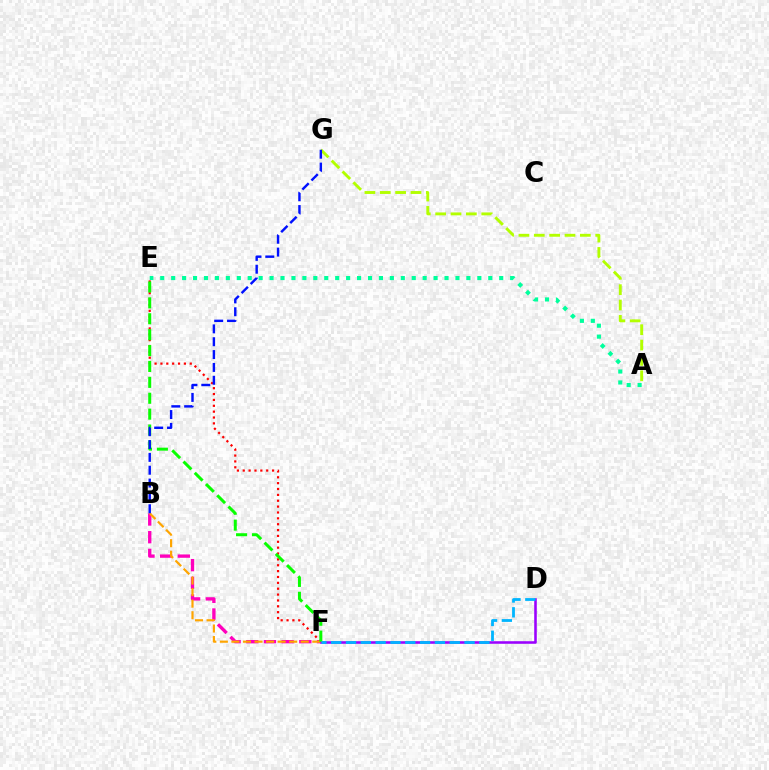{('B', 'F'): [{'color': '#ff00bd', 'line_style': 'dashed', 'thickness': 2.4}, {'color': '#ffa500', 'line_style': 'dashed', 'thickness': 1.57}], ('A', 'E'): [{'color': '#00ff9d', 'line_style': 'dotted', 'thickness': 2.97}], ('E', 'F'): [{'color': '#ff0000', 'line_style': 'dotted', 'thickness': 1.59}, {'color': '#08ff00', 'line_style': 'dashed', 'thickness': 2.16}], ('D', 'F'): [{'color': '#9b00ff', 'line_style': 'solid', 'thickness': 1.85}, {'color': '#00b5ff', 'line_style': 'dashed', 'thickness': 2.01}], ('A', 'G'): [{'color': '#b3ff00', 'line_style': 'dashed', 'thickness': 2.09}], ('B', 'G'): [{'color': '#0010ff', 'line_style': 'dashed', 'thickness': 1.74}]}